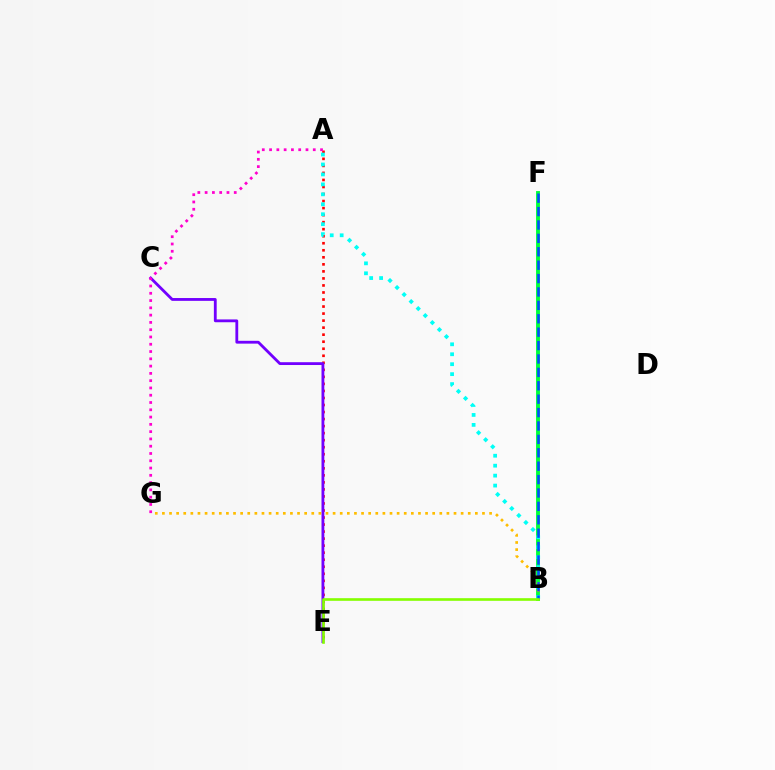{('A', 'E'): [{'color': '#ff0000', 'line_style': 'dotted', 'thickness': 1.91}], ('B', 'F'): [{'color': '#00ff39', 'line_style': 'solid', 'thickness': 2.8}, {'color': '#004bff', 'line_style': 'dashed', 'thickness': 1.82}], ('C', 'E'): [{'color': '#7200ff', 'line_style': 'solid', 'thickness': 2.03}], ('B', 'G'): [{'color': '#ffbd00', 'line_style': 'dotted', 'thickness': 1.93}], ('A', 'B'): [{'color': '#00fff6', 'line_style': 'dotted', 'thickness': 2.7}], ('B', 'E'): [{'color': '#84ff00', 'line_style': 'solid', 'thickness': 1.89}], ('A', 'G'): [{'color': '#ff00cf', 'line_style': 'dotted', 'thickness': 1.98}]}